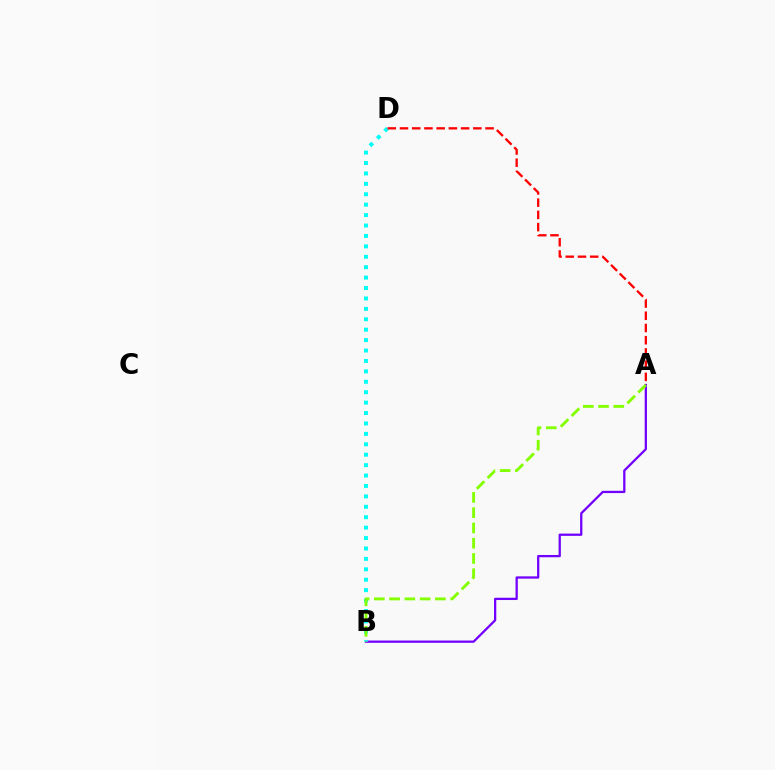{('A', 'B'): [{'color': '#7200ff', 'line_style': 'solid', 'thickness': 1.64}, {'color': '#84ff00', 'line_style': 'dashed', 'thickness': 2.07}], ('B', 'D'): [{'color': '#00fff6', 'line_style': 'dotted', 'thickness': 2.83}], ('A', 'D'): [{'color': '#ff0000', 'line_style': 'dashed', 'thickness': 1.66}]}